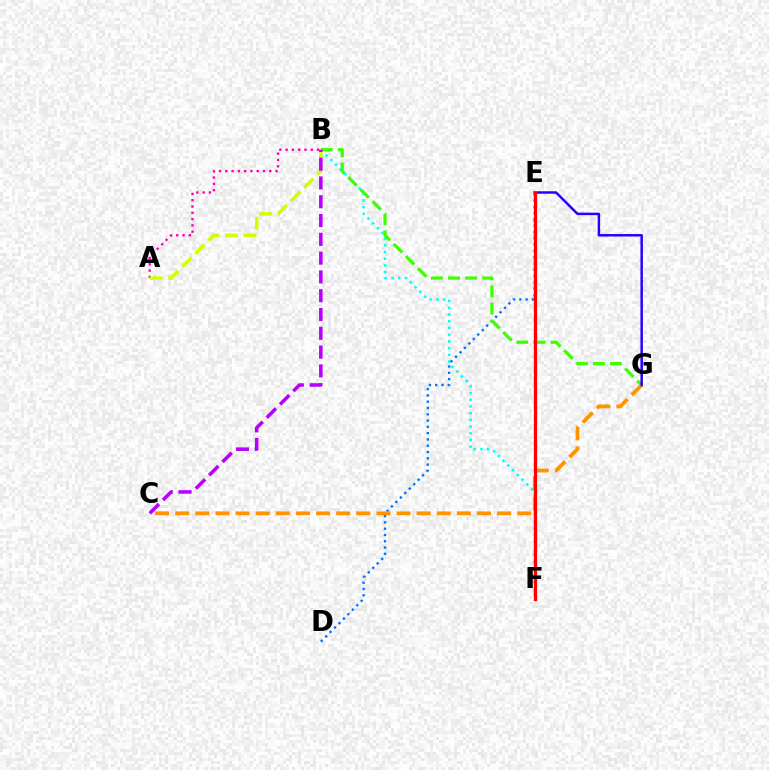{('B', 'F'): [{'color': '#00fff6', 'line_style': 'dotted', 'thickness': 1.82}], ('E', 'F'): [{'color': '#00ff5c', 'line_style': 'dashed', 'thickness': 1.67}, {'color': '#ff0000', 'line_style': 'solid', 'thickness': 2.31}], ('D', 'E'): [{'color': '#0074ff', 'line_style': 'dotted', 'thickness': 1.71}], ('A', 'B'): [{'color': '#ff00ac', 'line_style': 'dotted', 'thickness': 1.71}, {'color': '#d1ff00', 'line_style': 'dashed', 'thickness': 2.52}], ('C', 'G'): [{'color': '#ff9400', 'line_style': 'dashed', 'thickness': 2.73}], ('B', 'G'): [{'color': '#3dff00', 'line_style': 'dashed', 'thickness': 2.33}], ('B', 'C'): [{'color': '#b900ff', 'line_style': 'dashed', 'thickness': 2.55}], ('E', 'G'): [{'color': '#2500ff', 'line_style': 'solid', 'thickness': 1.78}]}